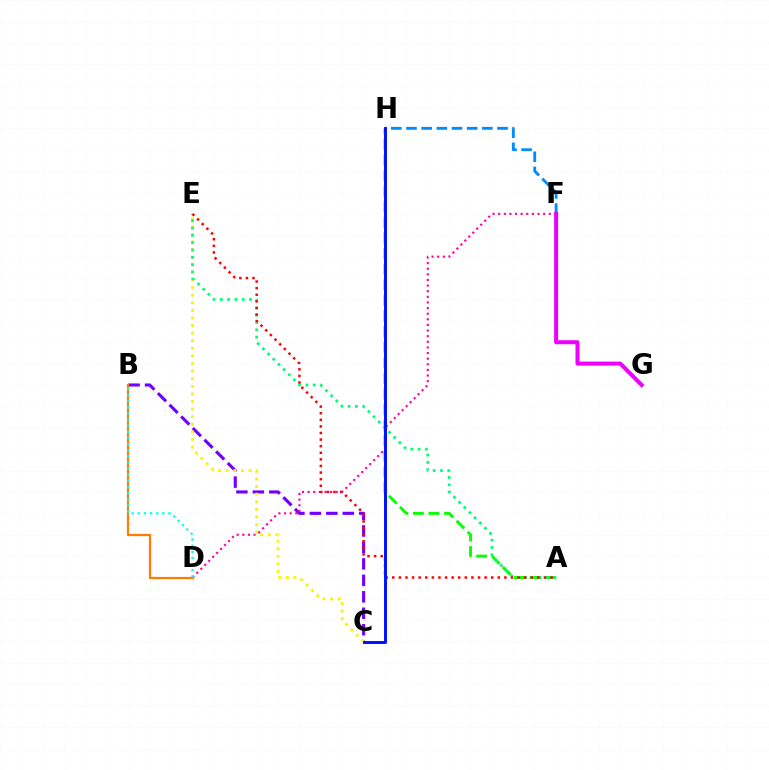{('F', 'H'): [{'color': '#008cff', 'line_style': 'dashed', 'thickness': 2.06}], ('B', 'C'): [{'color': '#7200ff', 'line_style': 'dashed', 'thickness': 2.24}], ('A', 'H'): [{'color': '#08ff00', 'line_style': 'dashed', 'thickness': 2.12}], ('D', 'F'): [{'color': '#ff0094', 'line_style': 'dotted', 'thickness': 1.53}], ('B', 'D'): [{'color': '#ff7c00', 'line_style': 'solid', 'thickness': 1.6}, {'color': '#00fff6', 'line_style': 'dotted', 'thickness': 1.67}], ('C', 'H'): [{'color': '#84ff00', 'line_style': 'dotted', 'thickness': 2.13}, {'color': '#0010ff', 'line_style': 'solid', 'thickness': 2.12}], ('C', 'E'): [{'color': '#fcf500', 'line_style': 'dotted', 'thickness': 2.06}], ('A', 'E'): [{'color': '#00ff74', 'line_style': 'dotted', 'thickness': 1.98}, {'color': '#ff0000', 'line_style': 'dotted', 'thickness': 1.79}], ('F', 'G'): [{'color': '#ee00ff', 'line_style': 'solid', 'thickness': 2.89}]}